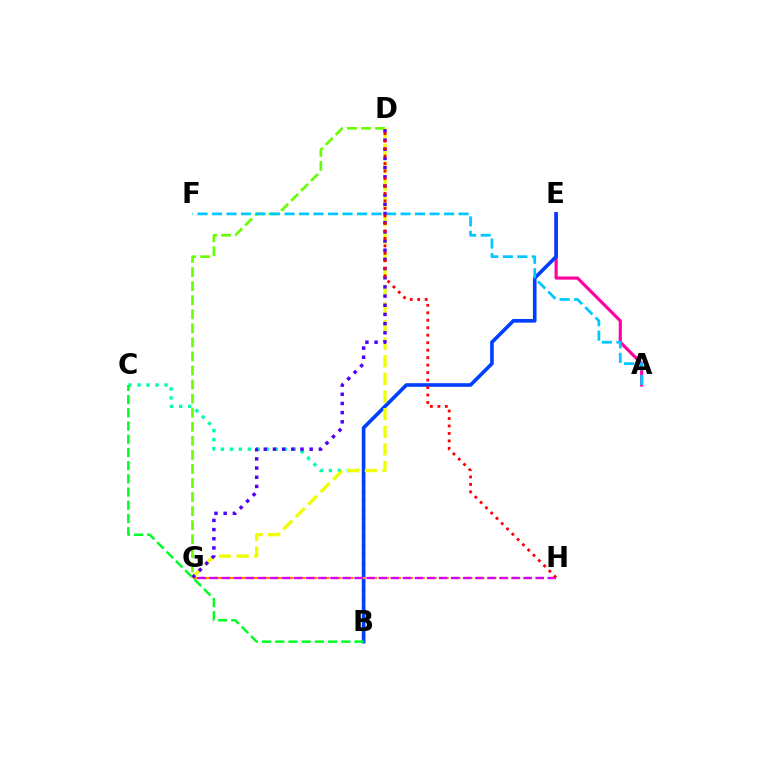{('A', 'E'): [{'color': '#ff00a0', 'line_style': 'solid', 'thickness': 2.26}], ('D', 'G'): [{'color': '#66ff00', 'line_style': 'dashed', 'thickness': 1.91}, {'color': '#eeff00', 'line_style': 'dashed', 'thickness': 2.39}, {'color': '#4f00ff', 'line_style': 'dotted', 'thickness': 2.49}], ('B', 'C'): [{'color': '#00ffaf', 'line_style': 'dotted', 'thickness': 2.44}, {'color': '#00ff27', 'line_style': 'dashed', 'thickness': 1.79}], ('B', 'E'): [{'color': '#003fff', 'line_style': 'solid', 'thickness': 2.61}], ('A', 'F'): [{'color': '#00c7ff', 'line_style': 'dashed', 'thickness': 1.97}], ('G', 'H'): [{'color': '#ff8800', 'line_style': 'dashed', 'thickness': 1.62}, {'color': '#d600ff', 'line_style': 'dashed', 'thickness': 1.64}], ('D', 'H'): [{'color': '#ff0000', 'line_style': 'dotted', 'thickness': 2.03}]}